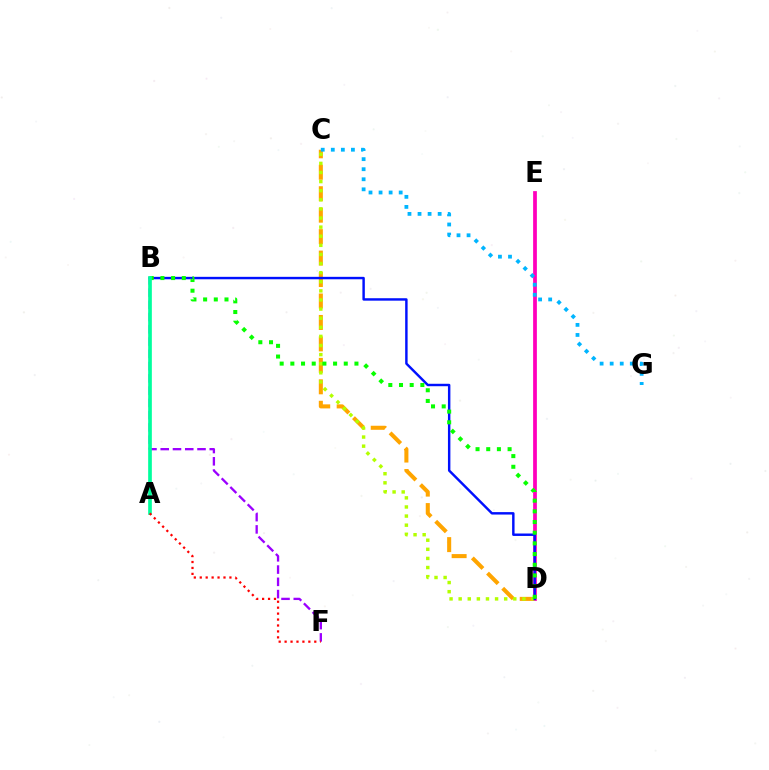{('C', 'D'): [{'color': '#ffa500', 'line_style': 'dashed', 'thickness': 2.91}, {'color': '#b3ff00', 'line_style': 'dotted', 'thickness': 2.47}], ('D', 'E'): [{'color': '#ff00bd', 'line_style': 'solid', 'thickness': 2.7}], ('C', 'G'): [{'color': '#00b5ff', 'line_style': 'dotted', 'thickness': 2.73}], ('B', 'D'): [{'color': '#0010ff', 'line_style': 'solid', 'thickness': 1.76}, {'color': '#08ff00', 'line_style': 'dotted', 'thickness': 2.9}], ('B', 'F'): [{'color': '#9b00ff', 'line_style': 'dashed', 'thickness': 1.67}], ('A', 'B'): [{'color': '#00ff9d', 'line_style': 'solid', 'thickness': 2.65}], ('A', 'F'): [{'color': '#ff0000', 'line_style': 'dotted', 'thickness': 1.61}]}